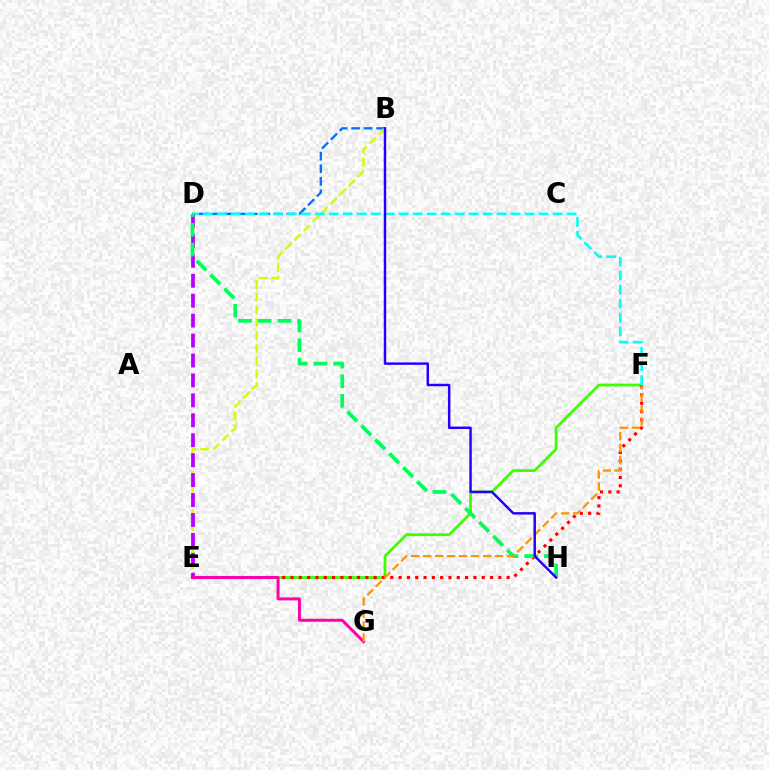{('B', 'D'): [{'color': '#0074ff', 'line_style': 'dashed', 'thickness': 1.7}], ('E', 'F'): [{'color': '#3dff00', 'line_style': 'solid', 'thickness': 1.99}, {'color': '#ff0000', 'line_style': 'dotted', 'thickness': 2.26}], ('B', 'E'): [{'color': '#d1ff00', 'line_style': 'dashed', 'thickness': 1.74}], ('D', 'F'): [{'color': '#00fff6', 'line_style': 'dashed', 'thickness': 1.9}], ('D', 'E'): [{'color': '#b900ff', 'line_style': 'dashed', 'thickness': 2.71}], ('D', 'H'): [{'color': '#00ff5c', 'line_style': 'dashed', 'thickness': 2.68}], ('E', 'G'): [{'color': '#ff00ac', 'line_style': 'solid', 'thickness': 2.13}], ('F', 'G'): [{'color': '#ff9400', 'line_style': 'dashed', 'thickness': 1.63}], ('B', 'H'): [{'color': '#2500ff', 'line_style': 'solid', 'thickness': 1.77}]}